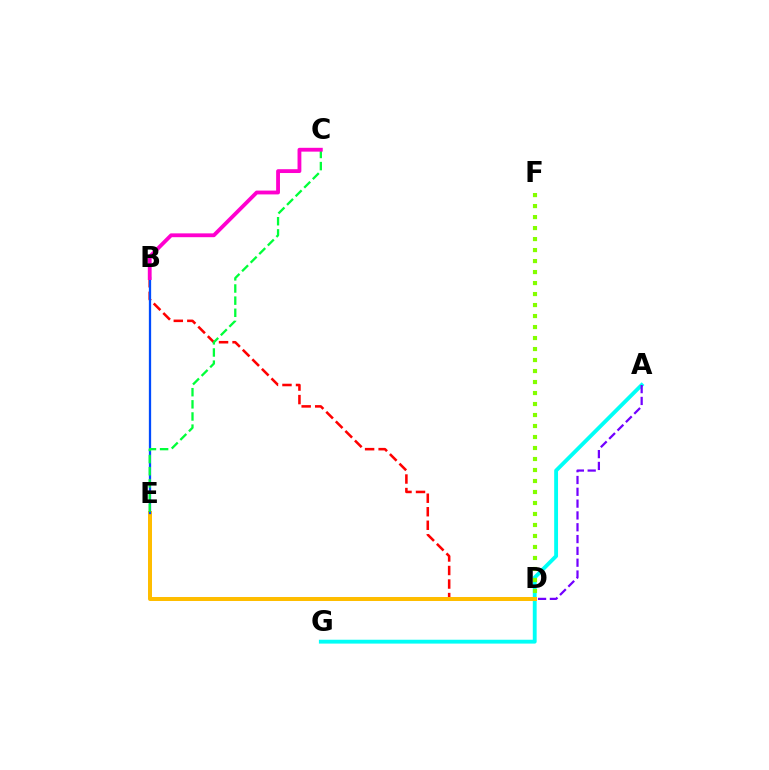{('A', 'G'): [{'color': '#00fff6', 'line_style': 'solid', 'thickness': 2.78}], ('D', 'F'): [{'color': '#84ff00', 'line_style': 'dotted', 'thickness': 2.99}], ('B', 'D'): [{'color': '#ff0000', 'line_style': 'dashed', 'thickness': 1.84}], ('A', 'D'): [{'color': '#7200ff', 'line_style': 'dashed', 'thickness': 1.61}], ('D', 'E'): [{'color': '#ffbd00', 'line_style': 'solid', 'thickness': 2.88}], ('B', 'E'): [{'color': '#004bff', 'line_style': 'solid', 'thickness': 1.64}], ('C', 'E'): [{'color': '#00ff39', 'line_style': 'dashed', 'thickness': 1.65}], ('B', 'C'): [{'color': '#ff00cf', 'line_style': 'solid', 'thickness': 2.75}]}